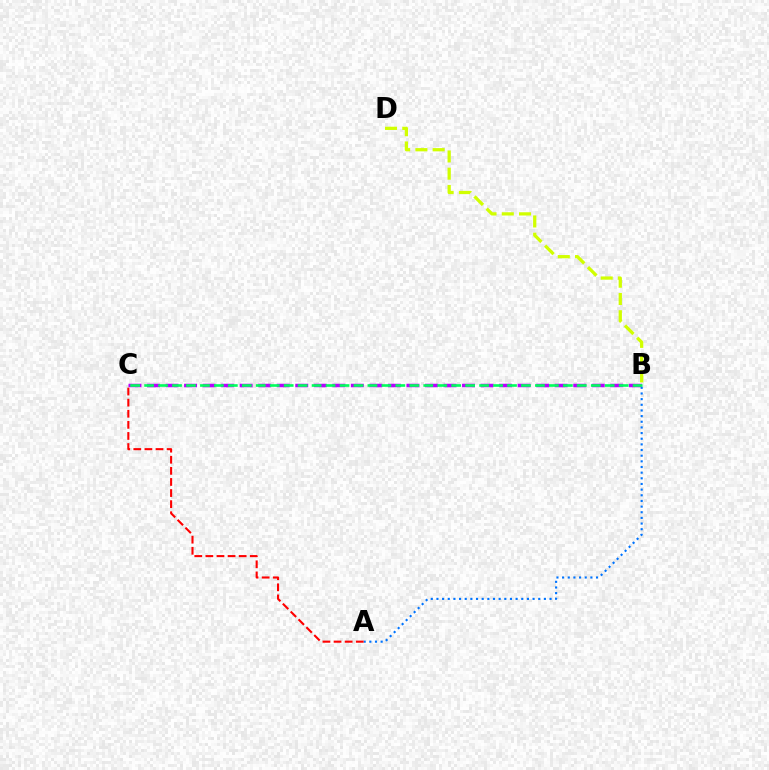{('B', 'C'): [{'color': '#b900ff', 'line_style': 'dashed', 'thickness': 2.52}, {'color': '#00ff5c', 'line_style': 'dashed', 'thickness': 1.9}], ('A', 'B'): [{'color': '#0074ff', 'line_style': 'dotted', 'thickness': 1.54}], ('A', 'C'): [{'color': '#ff0000', 'line_style': 'dashed', 'thickness': 1.51}], ('B', 'D'): [{'color': '#d1ff00', 'line_style': 'dashed', 'thickness': 2.34}]}